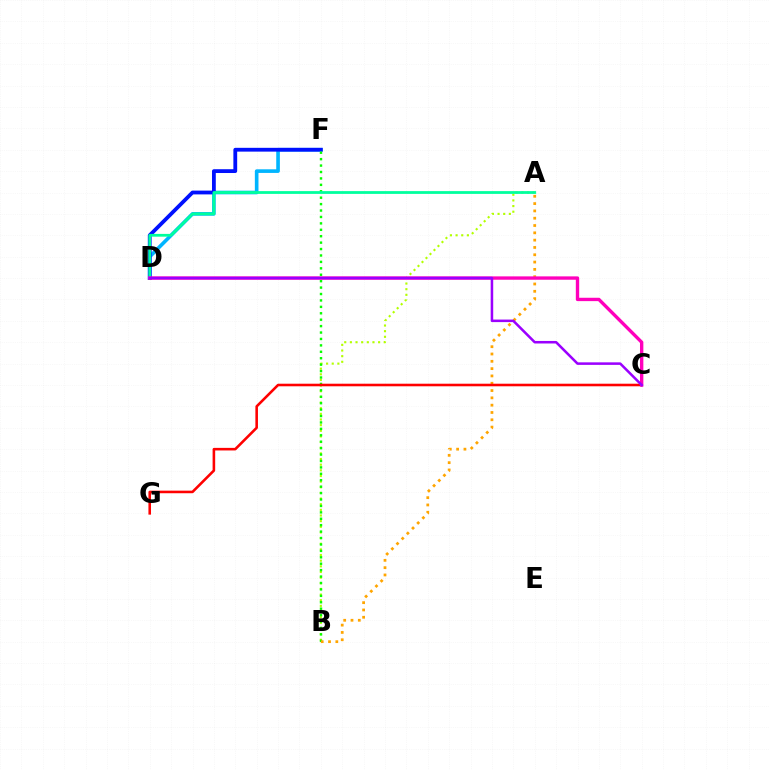{('A', 'B'): [{'color': '#b3ff00', 'line_style': 'dotted', 'thickness': 1.53}, {'color': '#ffa500', 'line_style': 'dotted', 'thickness': 1.99}], ('D', 'F'): [{'color': '#00b5ff', 'line_style': 'solid', 'thickness': 2.61}, {'color': '#0010ff', 'line_style': 'solid', 'thickness': 2.74}], ('B', 'F'): [{'color': '#08ff00', 'line_style': 'dotted', 'thickness': 1.74}], ('C', 'G'): [{'color': '#ff0000', 'line_style': 'solid', 'thickness': 1.86}], ('A', 'D'): [{'color': '#00ff9d', 'line_style': 'solid', 'thickness': 2.0}], ('C', 'D'): [{'color': '#ff00bd', 'line_style': 'solid', 'thickness': 2.42}, {'color': '#9b00ff', 'line_style': 'solid', 'thickness': 1.82}]}